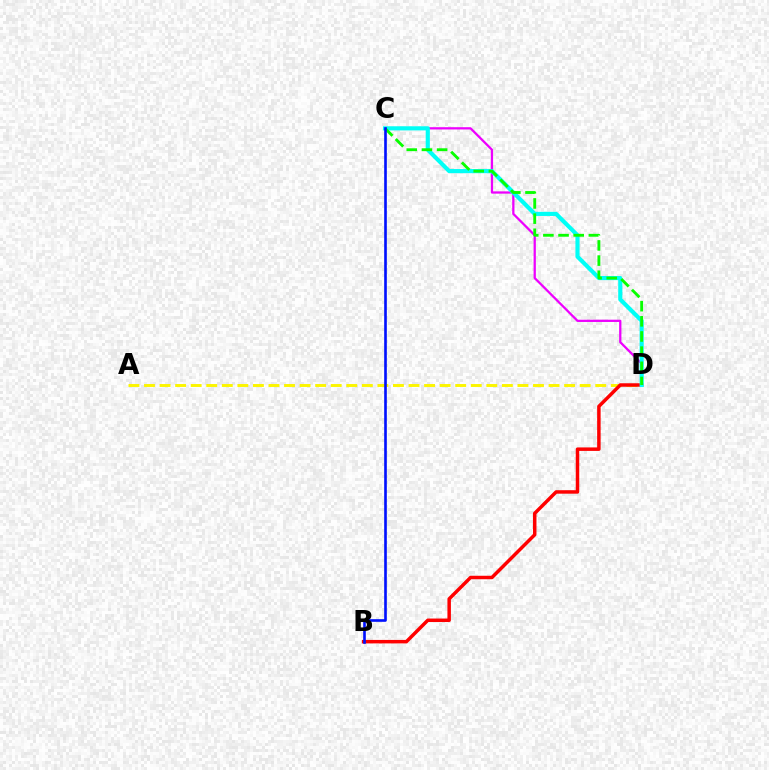{('C', 'D'): [{'color': '#ee00ff', 'line_style': 'solid', 'thickness': 1.63}, {'color': '#00fff6', 'line_style': 'solid', 'thickness': 2.98}, {'color': '#08ff00', 'line_style': 'dashed', 'thickness': 2.06}], ('A', 'D'): [{'color': '#fcf500', 'line_style': 'dashed', 'thickness': 2.11}], ('B', 'D'): [{'color': '#ff0000', 'line_style': 'solid', 'thickness': 2.51}], ('B', 'C'): [{'color': '#0010ff', 'line_style': 'solid', 'thickness': 1.9}]}